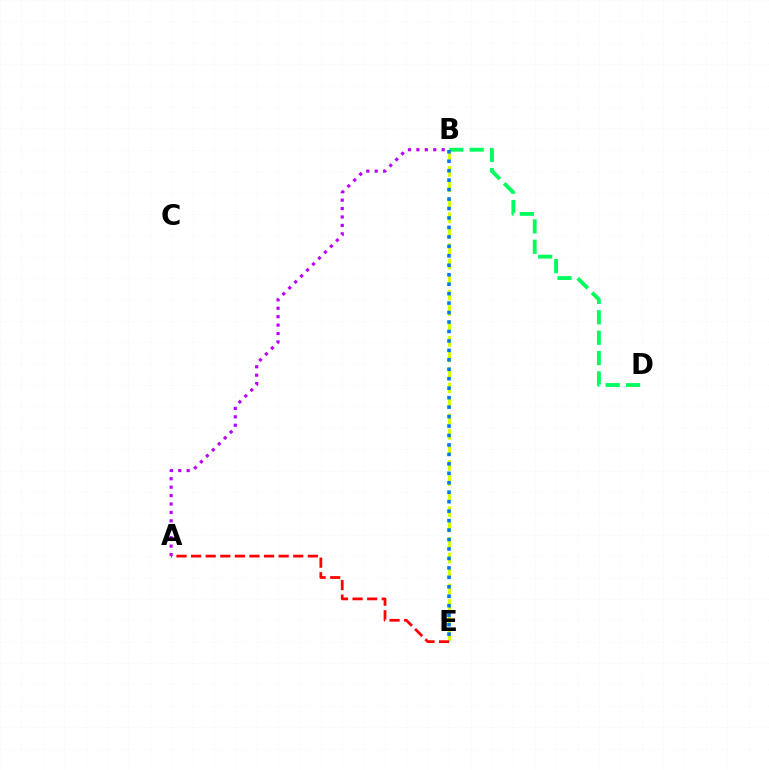{('A', 'B'): [{'color': '#b900ff', 'line_style': 'dotted', 'thickness': 2.29}], ('B', 'D'): [{'color': '#00ff5c', 'line_style': 'dashed', 'thickness': 2.77}], ('B', 'E'): [{'color': '#d1ff00', 'line_style': 'dashed', 'thickness': 2.1}, {'color': '#0074ff', 'line_style': 'dotted', 'thickness': 2.57}], ('A', 'E'): [{'color': '#ff0000', 'line_style': 'dashed', 'thickness': 1.98}]}